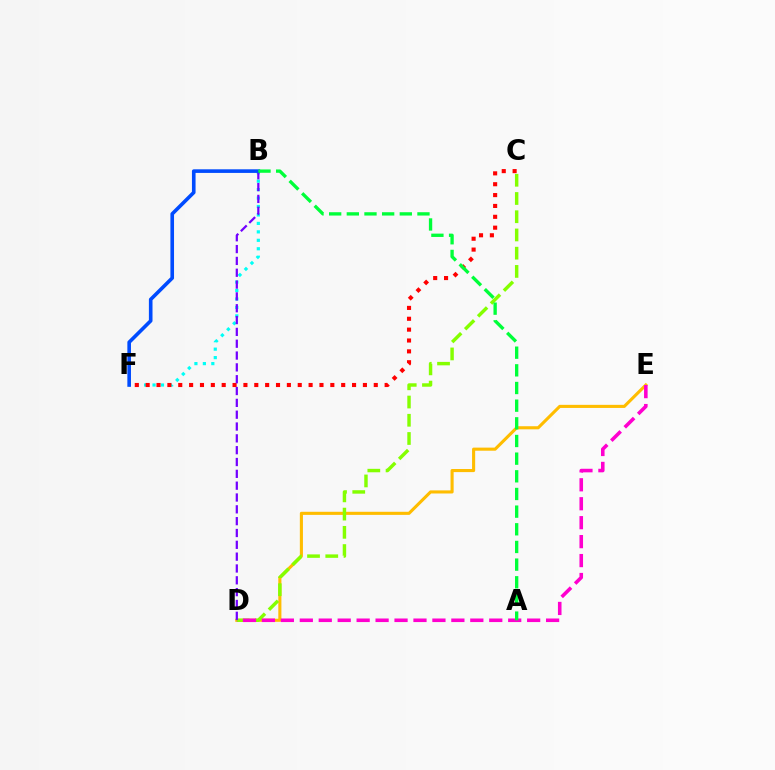{('D', 'E'): [{'color': '#ffbd00', 'line_style': 'solid', 'thickness': 2.23}, {'color': '#ff00cf', 'line_style': 'dashed', 'thickness': 2.57}], ('B', 'F'): [{'color': '#00fff6', 'line_style': 'dotted', 'thickness': 2.3}, {'color': '#004bff', 'line_style': 'solid', 'thickness': 2.6}], ('C', 'D'): [{'color': '#84ff00', 'line_style': 'dashed', 'thickness': 2.48}], ('C', 'F'): [{'color': '#ff0000', 'line_style': 'dotted', 'thickness': 2.95}], ('B', 'D'): [{'color': '#7200ff', 'line_style': 'dashed', 'thickness': 1.61}], ('A', 'B'): [{'color': '#00ff39', 'line_style': 'dashed', 'thickness': 2.4}]}